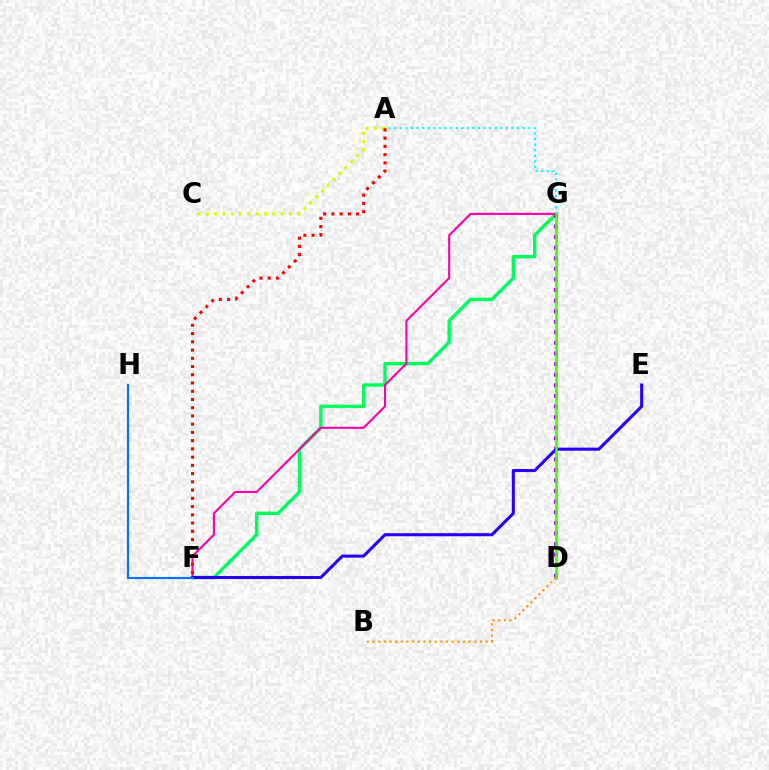{('F', 'G'): [{'color': '#00ff5c', 'line_style': 'solid', 'thickness': 2.47}, {'color': '#ff00ac', 'line_style': 'solid', 'thickness': 1.51}], ('A', 'C'): [{'color': '#d1ff00', 'line_style': 'dotted', 'thickness': 2.25}], ('D', 'G'): [{'color': '#b900ff', 'line_style': 'dotted', 'thickness': 2.87}, {'color': '#3dff00', 'line_style': 'solid', 'thickness': 1.89}], ('E', 'F'): [{'color': '#2500ff', 'line_style': 'solid', 'thickness': 2.21}], ('A', 'G'): [{'color': '#00fff6', 'line_style': 'dotted', 'thickness': 1.52}], ('B', 'D'): [{'color': '#ff9400', 'line_style': 'dotted', 'thickness': 1.54}], ('F', 'H'): [{'color': '#0074ff', 'line_style': 'solid', 'thickness': 1.57}], ('A', 'F'): [{'color': '#ff0000', 'line_style': 'dotted', 'thickness': 2.24}]}